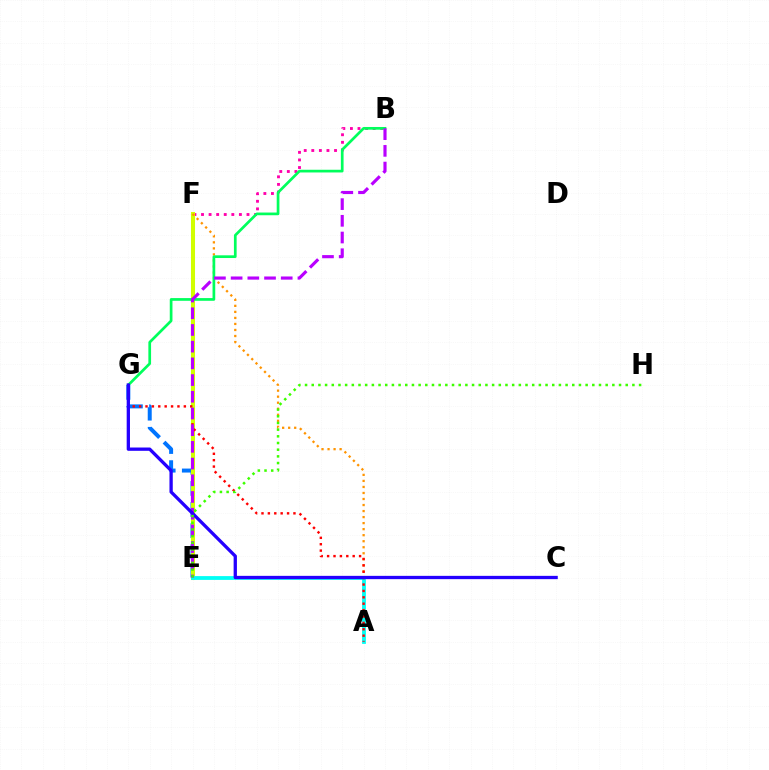{('E', 'G'): [{'color': '#0074ff', 'line_style': 'dashed', 'thickness': 2.87}], ('B', 'F'): [{'color': '#ff00ac', 'line_style': 'dotted', 'thickness': 2.06}], ('E', 'F'): [{'color': '#d1ff00', 'line_style': 'solid', 'thickness': 2.91}], ('A', 'F'): [{'color': '#ff9400', 'line_style': 'dotted', 'thickness': 1.64}], ('A', 'E'): [{'color': '#00fff6', 'line_style': 'solid', 'thickness': 2.73}], ('B', 'G'): [{'color': '#00ff5c', 'line_style': 'solid', 'thickness': 1.95}], ('A', 'G'): [{'color': '#ff0000', 'line_style': 'dotted', 'thickness': 1.74}], ('B', 'E'): [{'color': '#b900ff', 'line_style': 'dashed', 'thickness': 2.27}], ('C', 'G'): [{'color': '#2500ff', 'line_style': 'solid', 'thickness': 2.38}], ('E', 'H'): [{'color': '#3dff00', 'line_style': 'dotted', 'thickness': 1.82}]}